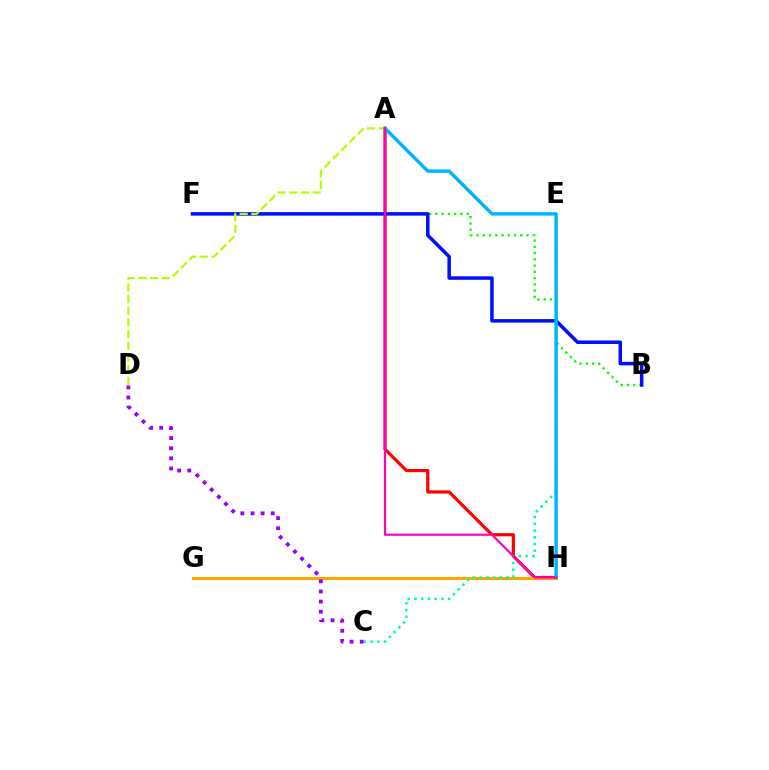{('B', 'F'): [{'color': '#08ff00', 'line_style': 'dotted', 'thickness': 1.7}, {'color': '#0010ff', 'line_style': 'solid', 'thickness': 2.53}], ('A', 'H'): [{'color': '#ff0000', 'line_style': 'solid', 'thickness': 2.29}, {'color': '#00b5ff', 'line_style': 'solid', 'thickness': 2.46}, {'color': '#ff00bd', 'line_style': 'solid', 'thickness': 1.57}], ('G', 'H'): [{'color': '#ffa500', 'line_style': 'solid', 'thickness': 2.18}], ('C', 'E'): [{'color': '#00ff9d', 'line_style': 'dotted', 'thickness': 1.83}], ('A', 'D'): [{'color': '#b3ff00', 'line_style': 'dashed', 'thickness': 1.59}], ('C', 'D'): [{'color': '#9b00ff', 'line_style': 'dotted', 'thickness': 2.75}]}